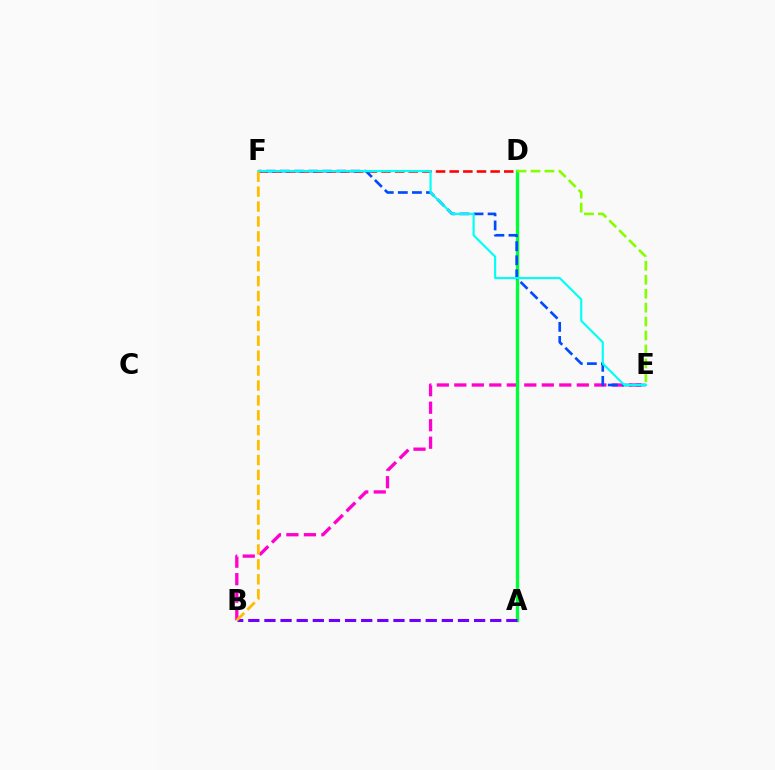{('B', 'E'): [{'color': '#ff00cf', 'line_style': 'dashed', 'thickness': 2.38}], ('A', 'D'): [{'color': '#00ff39', 'line_style': 'solid', 'thickness': 2.41}], ('A', 'B'): [{'color': '#7200ff', 'line_style': 'dashed', 'thickness': 2.19}], ('D', 'F'): [{'color': '#ff0000', 'line_style': 'dashed', 'thickness': 1.85}], ('E', 'F'): [{'color': '#004bff', 'line_style': 'dashed', 'thickness': 1.91}, {'color': '#00fff6', 'line_style': 'solid', 'thickness': 1.55}], ('B', 'F'): [{'color': '#ffbd00', 'line_style': 'dashed', 'thickness': 2.03}], ('D', 'E'): [{'color': '#84ff00', 'line_style': 'dashed', 'thickness': 1.89}]}